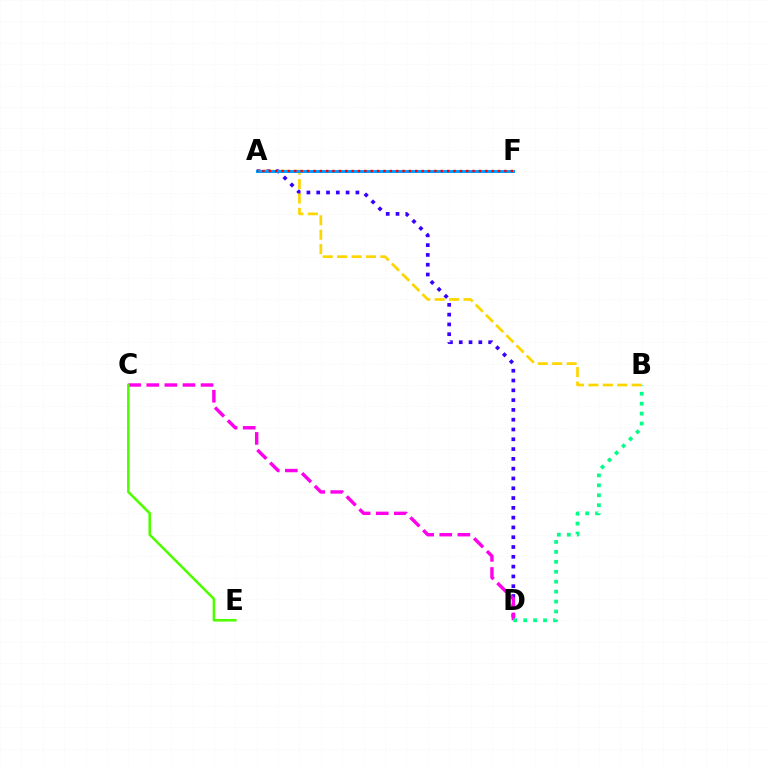{('A', 'D'): [{'color': '#3700ff', 'line_style': 'dotted', 'thickness': 2.66}], ('C', 'D'): [{'color': '#ff00ed', 'line_style': 'dashed', 'thickness': 2.46}], ('B', 'D'): [{'color': '#00ff86', 'line_style': 'dotted', 'thickness': 2.7}], ('A', 'B'): [{'color': '#ffd500', 'line_style': 'dashed', 'thickness': 1.96}], ('A', 'F'): [{'color': '#009eff', 'line_style': 'solid', 'thickness': 2.16}, {'color': '#ff0000', 'line_style': 'dotted', 'thickness': 1.73}], ('C', 'E'): [{'color': '#4fff00', 'line_style': 'solid', 'thickness': 1.85}]}